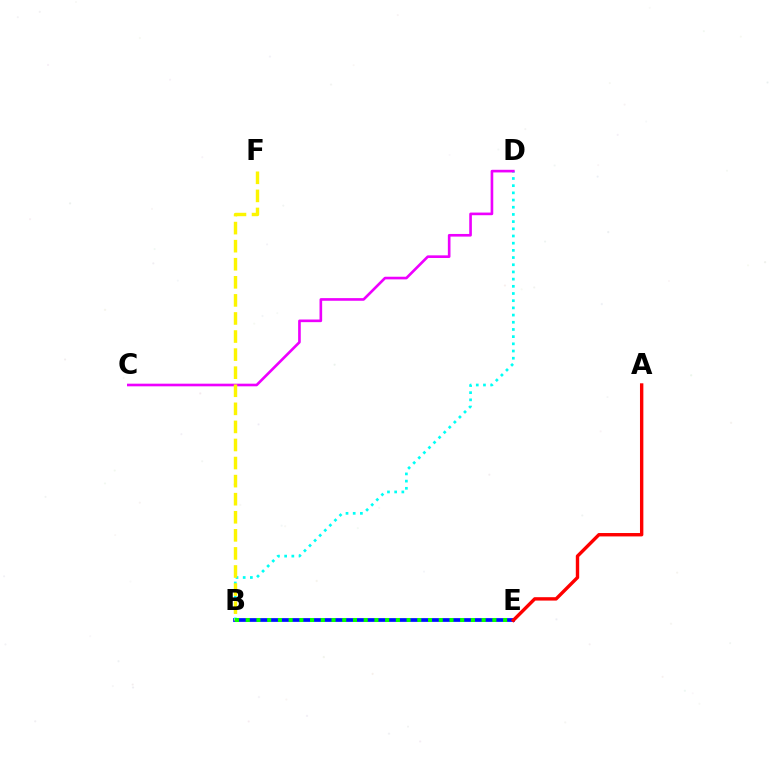{('B', 'E'): [{'color': '#0010ff', 'line_style': 'solid', 'thickness': 2.69}, {'color': '#08ff00', 'line_style': 'dotted', 'thickness': 2.91}], ('B', 'D'): [{'color': '#00fff6', 'line_style': 'dotted', 'thickness': 1.95}], ('A', 'E'): [{'color': '#ff0000', 'line_style': 'solid', 'thickness': 2.44}], ('C', 'D'): [{'color': '#ee00ff', 'line_style': 'solid', 'thickness': 1.9}], ('B', 'F'): [{'color': '#fcf500', 'line_style': 'dashed', 'thickness': 2.46}]}